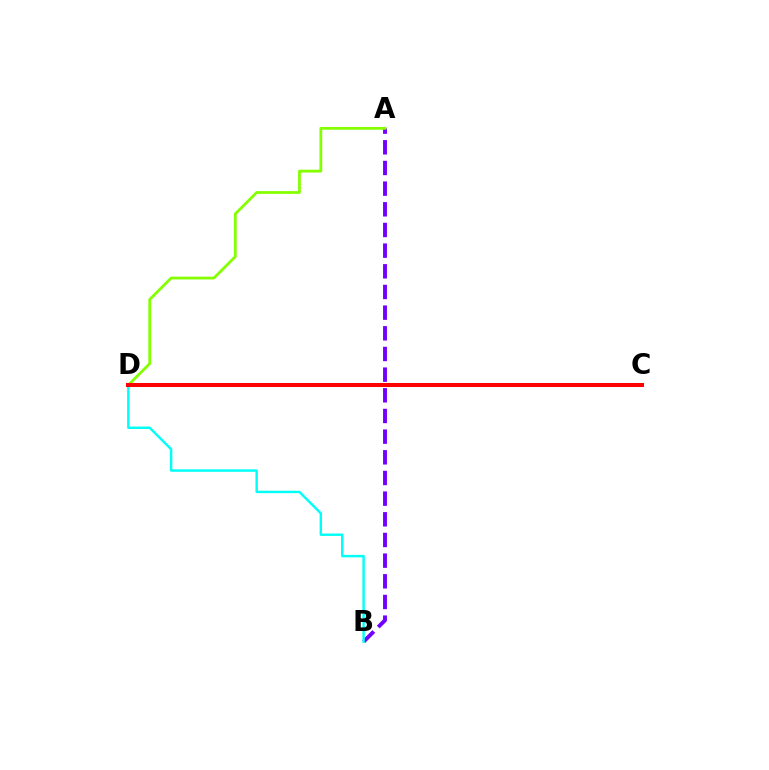{('A', 'B'): [{'color': '#7200ff', 'line_style': 'dashed', 'thickness': 2.81}], ('B', 'D'): [{'color': '#00fff6', 'line_style': 'solid', 'thickness': 1.75}], ('A', 'D'): [{'color': '#84ff00', 'line_style': 'solid', 'thickness': 2.0}], ('C', 'D'): [{'color': '#ff0000', 'line_style': 'solid', 'thickness': 2.89}]}